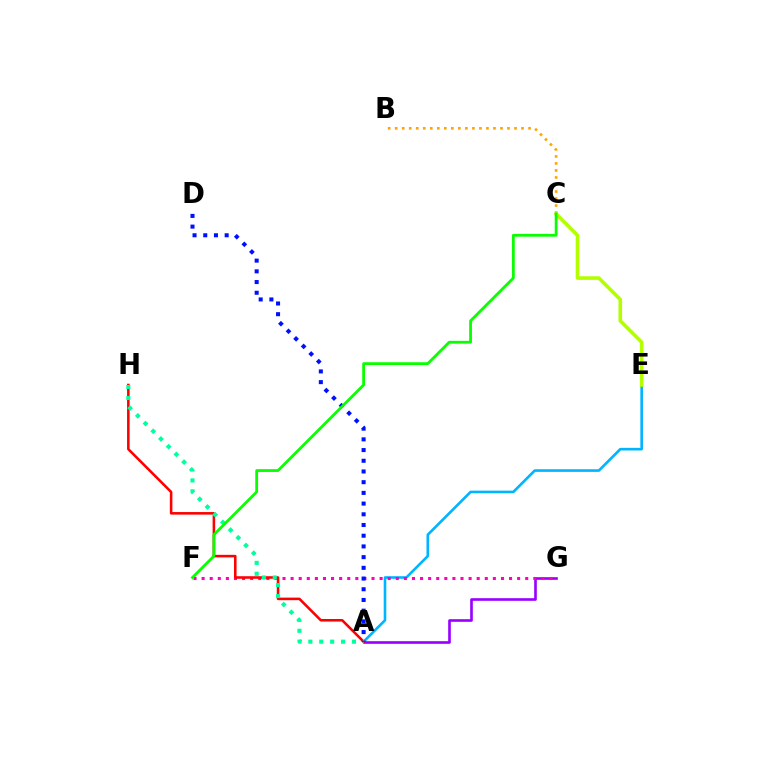{('A', 'E'): [{'color': '#00b5ff', 'line_style': 'solid', 'thickness': 1.89}], ('A', 'G'): [{'color': '#9b00ff', 'line_style': 'solid', 'thickness': 1.9}], ('F', 'G'): [{'color': '#ff00bd', 'line_style': 'dotted', 'thickness': 2.2}], ('B', 'C'): [{'color': '#ffa500', 'line_style': 'dotted', 'thickness': 1.91}], ('C', 'E'): [{'color': '#b3ff00', 'line_style': 'solid', 'thickness': 2.59}], ('A', 'H'): [{'color': '#ff0000', 'line_style': 'solid', 'thickness': 1.85}, {'color': '#00ff9d', 'line_style': 'dotted', 'thickness': 2.96}], ('A', 'D'): [{'color': '#0010ff', 'line_style': 'dotted', 'thickness': 2.91}], ('C', 'F'): [{'color': '#08ff00', 'line_style': 'solid', 'thickness': 2.0}]}